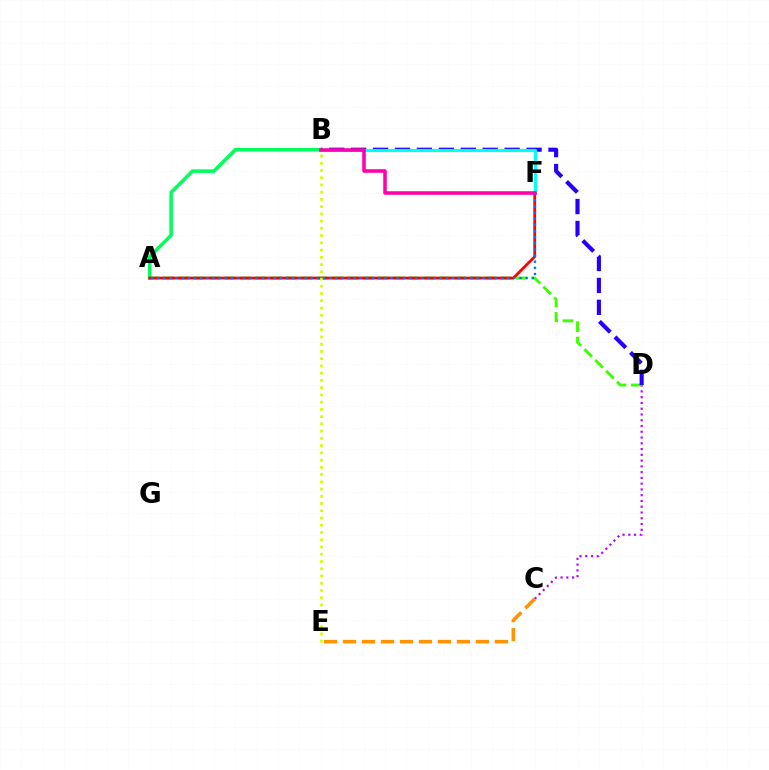{('C', 'D'): [{'color': '#b900ff', 'line_style': 'dotted', 'thickness': 1.57}], ('A', 'D'): [{'color': '#3dff00', 'line_style': 'dashed', 'thickness': 2.08}], ('B', 'D'): [{'color': '#2500ff', 'line_style': 'dashed', 'thickness': 2.98}], ('A', 'B'): [{'color': '#00ff5c', 'line_style': 'solid', 'thickness': 2.54}], ('A', 'F'): [{'color': '#ff0000', 'line_style': 'solid', 'thickness': 2.01}, {'color': '#0074ff', 'line_style': 'dotted', 'thickness': 1.67}], ('C', 'E'): [{'color': '#ff9400', 'line_style': 'dashed', 'thickness': 2.58}], ('B', 'F'): [{'color': '#00fff6', 'line_style': 'solid', 'thickness': 2.28}, {'color': '#ff00ac', 'line_style': 'solid', 'thickness': 2.56}], ('B', 'E'): [{'color': '#d1ff00', 'line_style': 'dotted', 'thickness': 1.97}]}